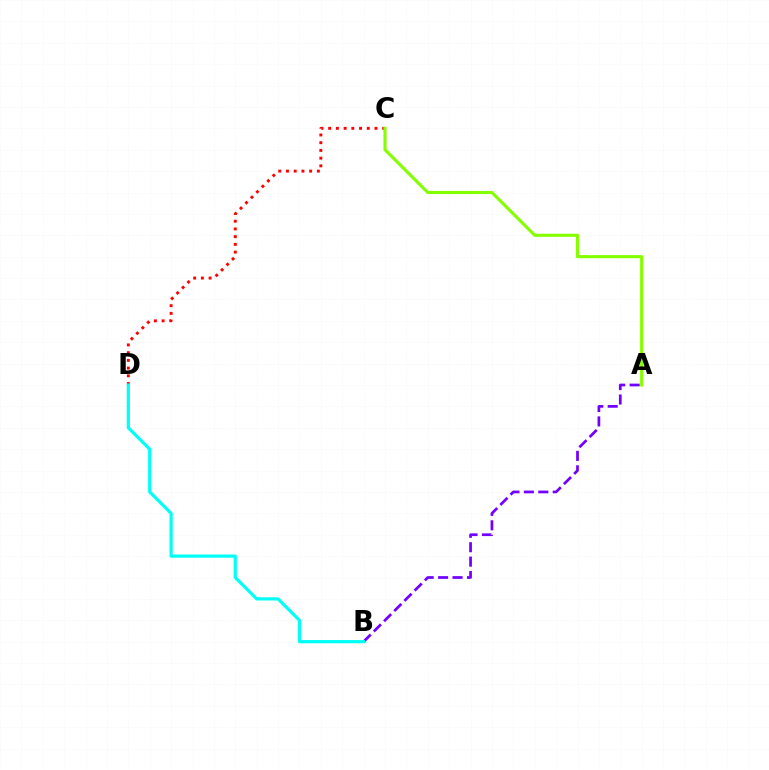{('C', 'D'): [{'color': '#ff0000', 'line_style': 'dotted', 'thickness': 2.1}], ('A', 'C'): [{'color': '#84ff00', 'line_style': 'solid', 'thickness': 2.24}], ('A', 'B'): [{'color': '#7200ff', 'line_style': 'dashed', 'thickness': 1.96}], ('B', 'D'): [{'color': '#00fff6', 'line_style': 'solid', 'thickness': 2.3}]}